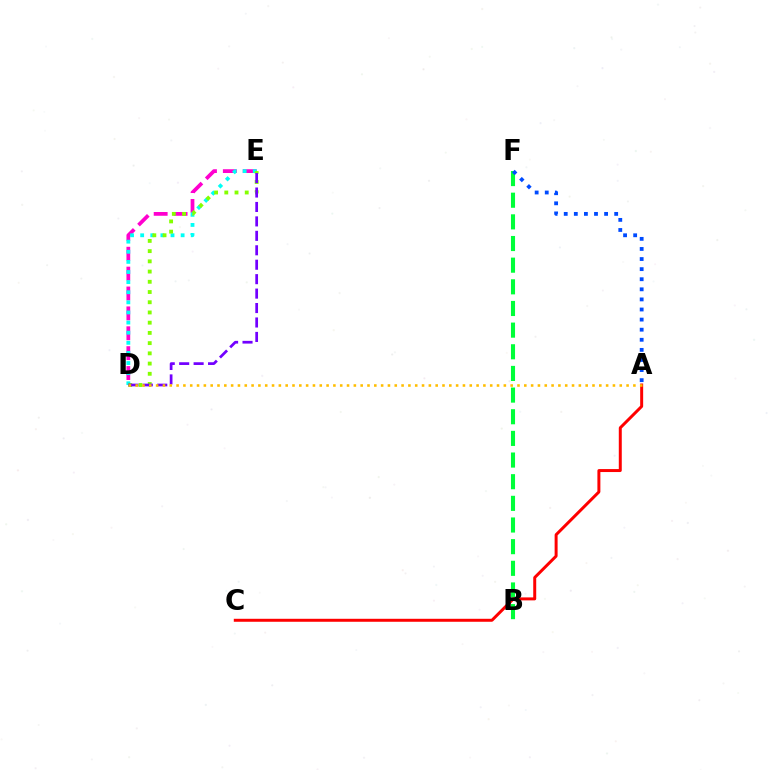{('B', 'F'): [{'color': '#00ff39', 'line_style': 'dashed', 'thickness': 2.94}], ('D', 'E'): [{'color': '#ff00cf', 'line_style': 'dashed', 'thickness': 2.7}, {'color': '#00fff6', 'line_style': 'dotted', 'thickness': 2.75}, {'color': '#84ff00', 'line_style': 'dotted', 'thickness': 2.78}, {'color': '#7200ff', 'line_style': 'dashed', 'thickness': 1.96}], ('A', 'F'): [{'color': '#004bff', 'line_style': 'dotted', 'thickness': 2.74}], ('A', 'C'): [{'color': '#ff0000', 'line_style': 'solid', 'thickness': 2.14}], ('A', 'D'): [{'color': '#ffbd00', 'line_style': 'dotted', 'thickness': 1.85}]}